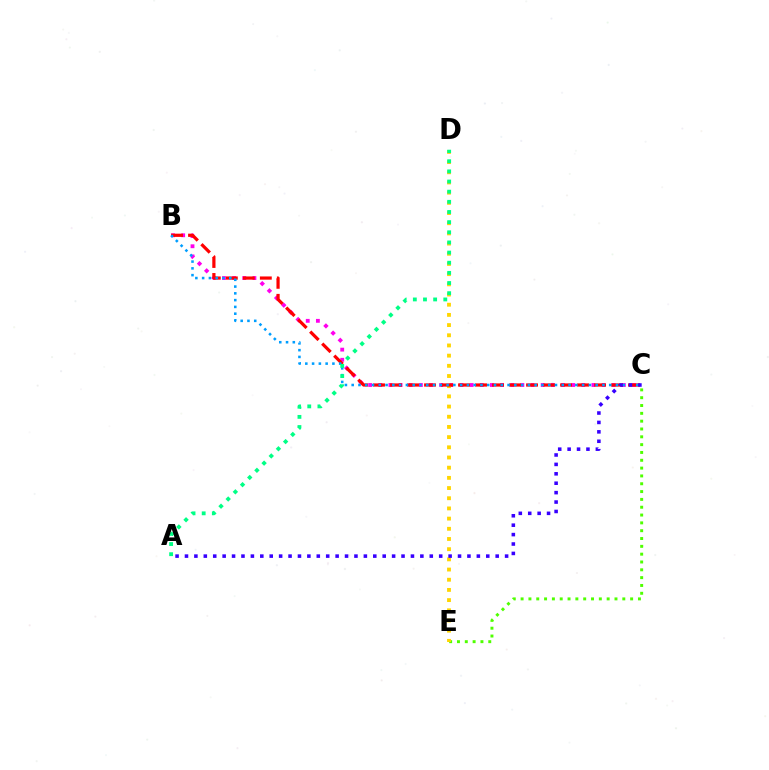{('B', 'C'): [{'color': '#ff00ed', 'line_style': 'dotted', 'thickness': 2.76}, {'color': '#ff0000', 'line_style': 'dashed', 'thickness': 2.31}, {'color': '#009eff', 'line_style': 'dotted', 'thickness': 1.84}], ('C', 'E'): [{'color': '#4fff00', 'line_style': 'dotted', 'thickness': 2.13}], ('D', 'E'): [{'color': '#ffd500', 'line_style': 'dotted', 'thickness': 2.77}], ('A', 'C'): [{'color': '#3700ff', 'line_style': 'dotted', 'thickness': 2.56}], ('A', 'D'): [{'color': '#00ff86', 'line_style': 'dotted', 'thickness': 2.76}]}